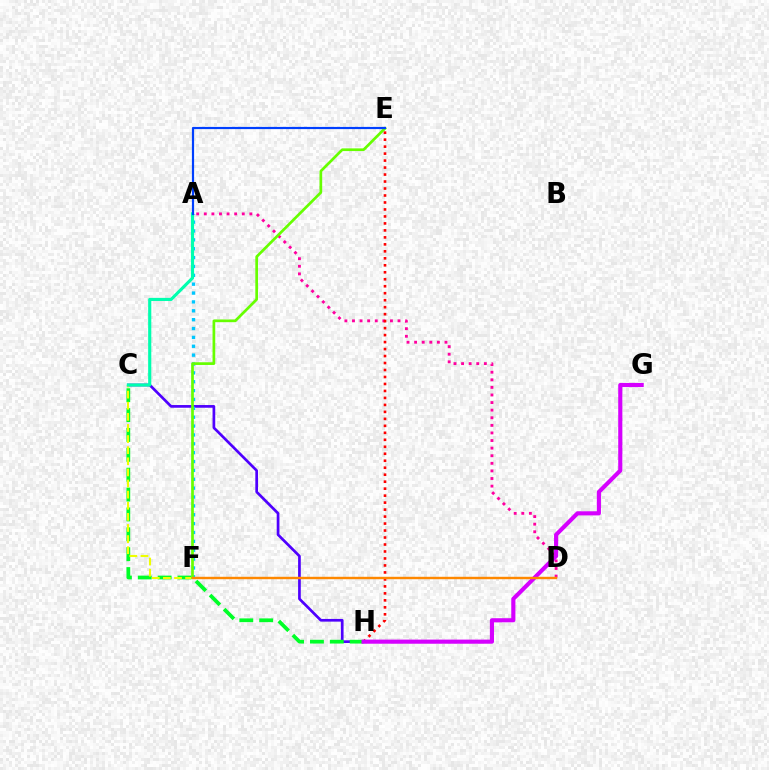{('C', 'H'): [{'color': '#4f00ff', 'line_style': 'solid', 'thickness': 1.94}, {'color': '#00ff27', 'line_style': 'dashed', 'thickness': 2.7}], ('A', 'D'): [{'color': '#ff00a0', 'line_style': 'dotted', 'thickness': 2.06}], ('C', 'F'): [{'color': '#eeff00', 'line_style': 'dashed', 'thickness': 1.51}], ('A', 'F'): [{'color': '#00c7ff', 'line_style': 'dotted', 'thickness': 2.41}], ('A', 'C'): [{'color': '#00ffaf', 'line_style': 'solid', 'thickness': 2.26}], ('E', 'H'): [{'color': '#ff0000', 'line_style': 'dotted', 'thickness': 1.9}], ('G', 'H'): [{'color': '#d600ff', 'line_style': 'solid', 'thickness': 2.97}], ('E', 'F'): [{'color': '#66ff00', 'line_style': 'solid', 'thickness': 1.94}], ('A', 'E'): [{'color': '#003fff', 'line_style': 'solid', 'thickness': 1.58}], ('D', 'F'): [{'color': '#ff8800', 'line_style': 'solid', 'thickness': 1.74}]}